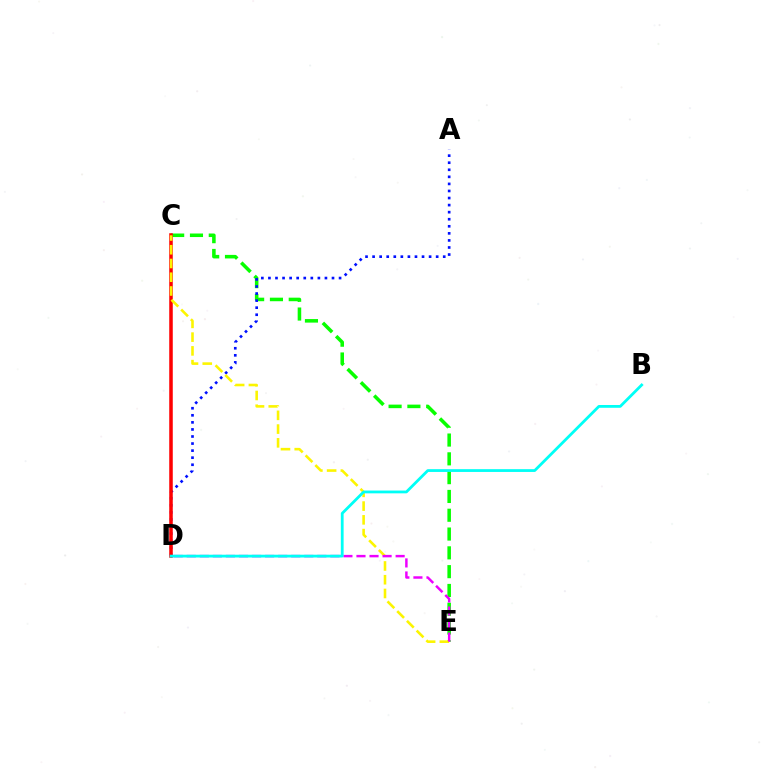{('C', 'E'): [{'color': '#08ff00', 'line_style': 'dashed', 'thickness': 2.55}, {'color': '#fcf500', 'line_style': 'dashed', 'thickness': 1.87}], ('A', 'D'): [{'color': '#0010ff', 'line_style': 'dotted', 'thickness': 1.92}], ('C', 'D'): [{'color': '#ff0000', 'line_style': 'solid', 'thickness': 2.54}], ('D', 'E'): [{'color': '#ee00ff', 'line_style': 'dashed', 'thickness': 1.77}], ('B', 'D'): [{'color': '#00fff6', 'line_style': 'solid', 'thickness': 2.01}]}